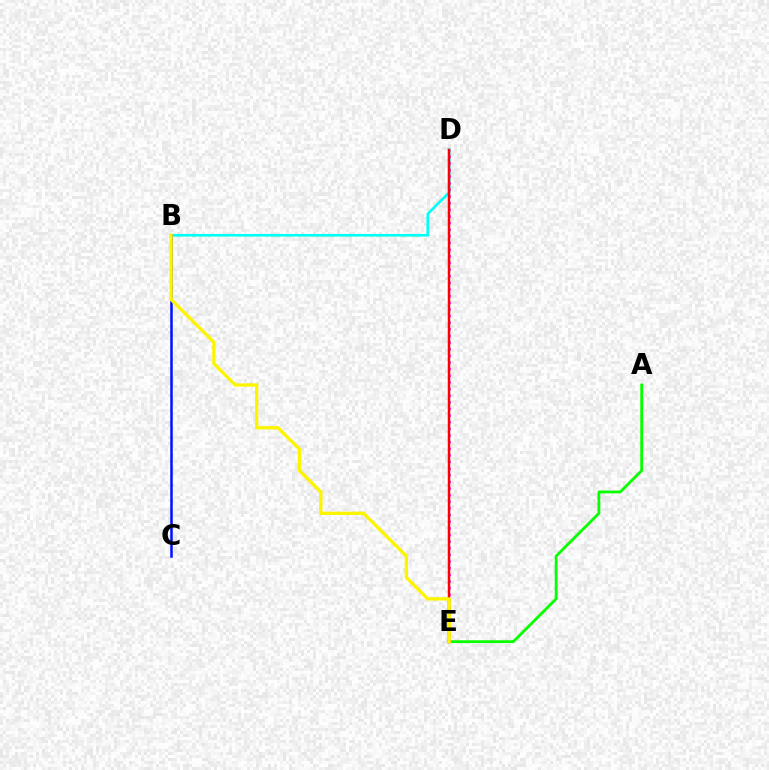{('B', 'D'): [{'color': '#00fff6', 'line_style': 'solid', 'thickness': 1.91}], ('A', 'E'): [{'color': '#08ff00', 'line_style': 'solid', 'thickness': 2.02}], ('D', 'E'): [{'color': '#ee00ff', 'line_style': 'dotted', 'thickness': 1.8}, {'color': '#ff0000', 'line_style': 'solid', 'thickness': 1.79}], ('B', 'C'): [{'color': '#0010ff', 'line_style': 'solid', 'thickness': 1.8}], ('B', 'E'): [{'color': '#fcf500', 'line_style': 'solid', 'thickness': 2.4}]}